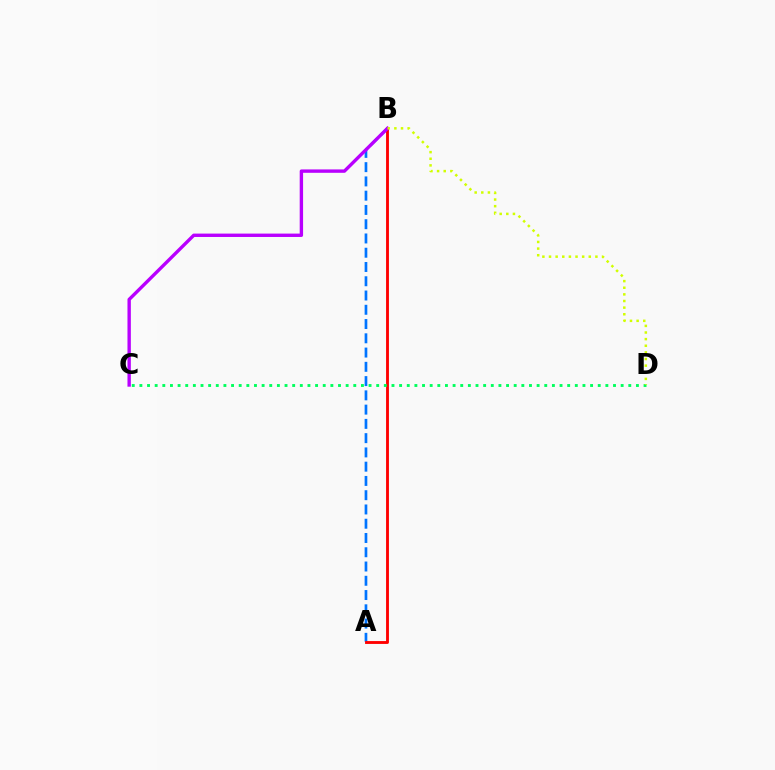{('A', 'B'): [{'color': '#0074ff', 'line_style': 'dashed', 'thickness': 1.94}, {'color': '#ff0000', 'line_style': 'solid', 'thickness': 2.06}], ('B', 'C'): [{'color': '#b900ff', 'line_style': 'solid', 'thickness': 2.43}], ('C', 'D'): [{'color': '#00ff5c', 'line_style': 'dotted', 'thickness': 2.08}], ('B', 'D'): [{'color': '#d1ff00', 'line_style': 'dotted', 'thickness': 1.8}]}